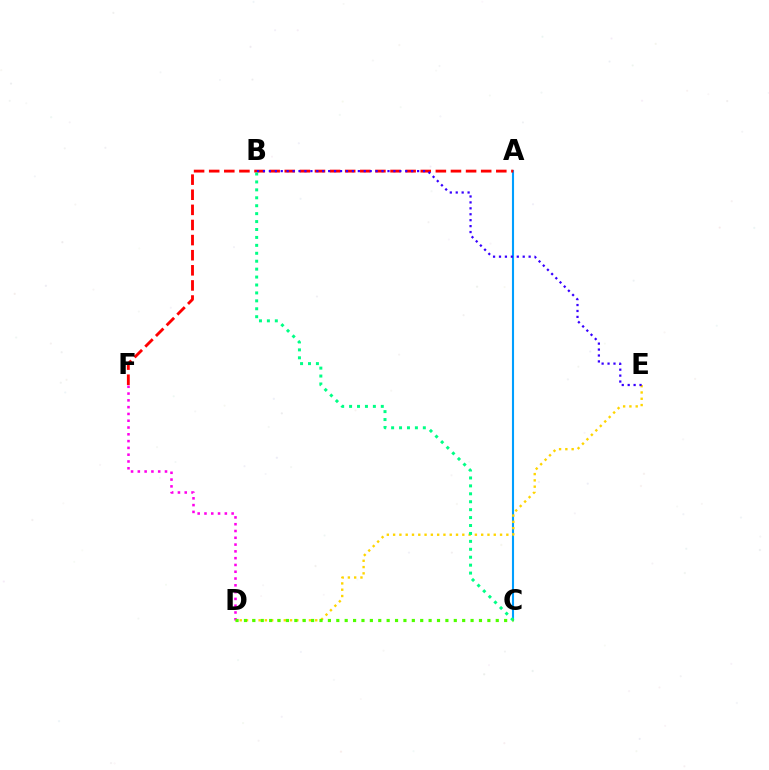{('A', 'C'): [{'color': '#009eff', 'line_style': 'solid', 'thickness': 1.51}], ('D', 'F'): [{'color': '#ff00ed', 'line_style': 'dotted', 'thickness': 1.84}], ('D', 'E'): [{'color': '#ffd500', 'line_style': 'dotted', 'thickness': 1.71}], ('A', 'F'): [{'color': '#ff0000', 'line_style': 'dashed', 'thickness': 2.05}], ('B', 'E'): [{'color': '#3700ff', 'line_style': 'dotted', 'thickness': 1.61}], ('B', 'C'): [{'color': '#00ff86', 'line_style': 'dotted', 'thickness': 2.15}], ('C', 'D'): [{'color': '#4fff00', 'line_style': 'dotted', 'thickness': 2.28}]}